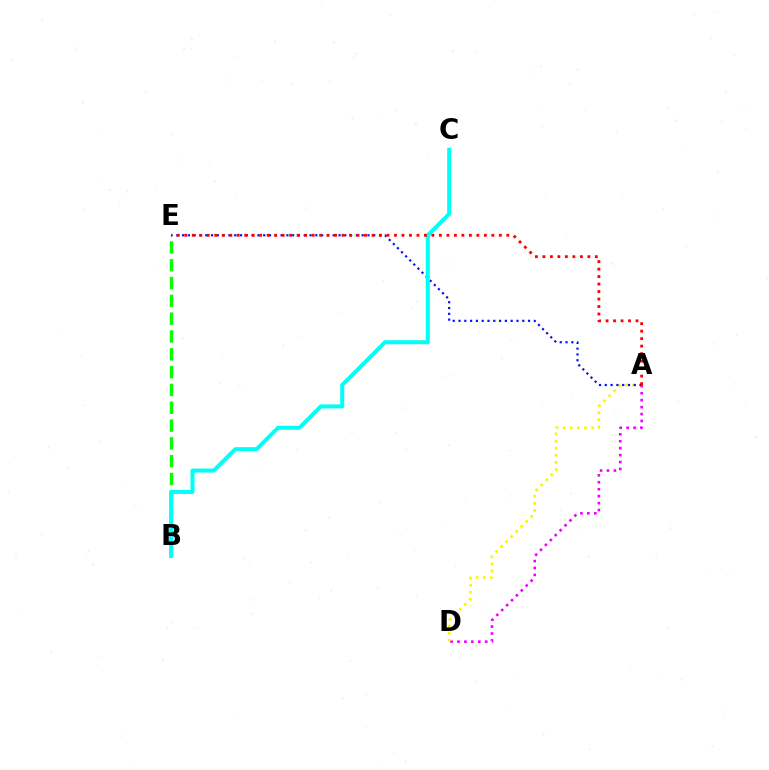{('A', 'D'): [{'color': '#ee00ff', 'line_style': 'dotted', 'thickness': 1.88}, {'color': '#fcf500', 'line_style': 'dotted', 'thickness': 1.93}], ('B', 'E'): [{'color': '#08ff00', 'line_style': 'dashed', 'thickness': 2.42}], ('A', 'E'): [{'color': '#0010ff', 'line_style': 'dotted', 'thickness': 1.57}, {'color': '#ff0000', 'line_style': 'dotted', 'thickness': 2.03}], ('B', 'C'): [{'color': '#00fff6', 'line_style': 'solid', 'thickness': 2.88}]}